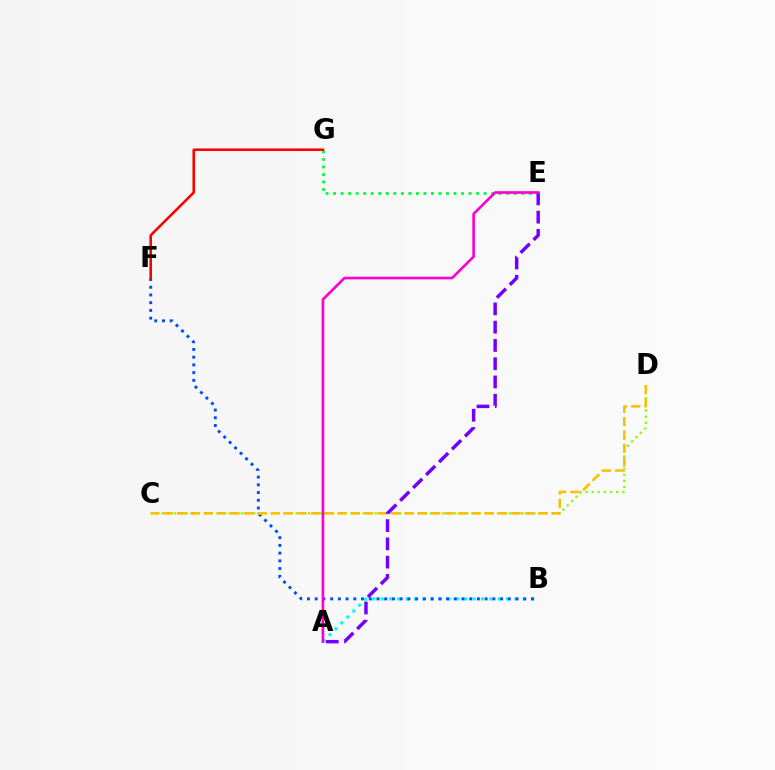{('A', 'B'): [{'color': '#00fff6', 'line_style': 'dotted', 'thickness': 2.27}], ('B', 'F'): [{'color': '#004bff', 'line_style': 'dotted', 'thickness': 2.1}], ('C', 'D'): [{'color': '#84ff00', 'line_style': 'dotted', 'thickness': 1.66}, {'color': '#ffbd00', 'line_style': 'dashed', 'thickness': 1.82}], ('E', 'G'): [{'color': '#00ff39', 'line_style': 'dotted', 'thickness': 2.04}], ('F', 'G'): [{'color': '#ff0000', 'line_style': 'solid', 'thickness': 1.87}], ('A', 'E'): [{'color': '#7200ff', 'line_style': 'dashed', 'thickness': 2.48}, {'color': '#ff00cf', 'line_style': 'solid', 'thickness': 1.91}]}